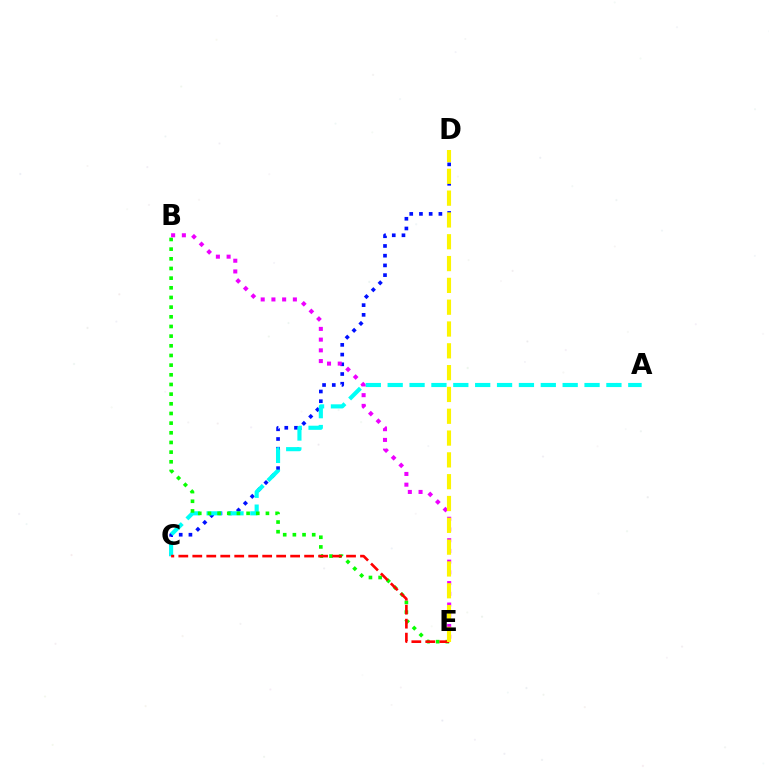{('C', 'D'): [{'color': '#0010ff', 'line_style': 'dotted', 'thickness': 2.64}], ('A', 'C'): [{'color': '#00fff6', 'line_style': 'dashed', 'thickness': 2.97}], ('B', 'E'): [{'color': '#08ff00', 'line_style': 'dotted', 'thickness': 2.63}, {'color': '#ee00ff', 'line_style': 'dotted', 'thickness': 2.91}], ('C', 'E'): [{'color': '#ff0000', 'line_style': 'dashed', 'thickness': 1.9}], ('D', 'E'): [{'color': '#fcf500', 'line_style': 'dashed', 'thickness': 2.96}]}